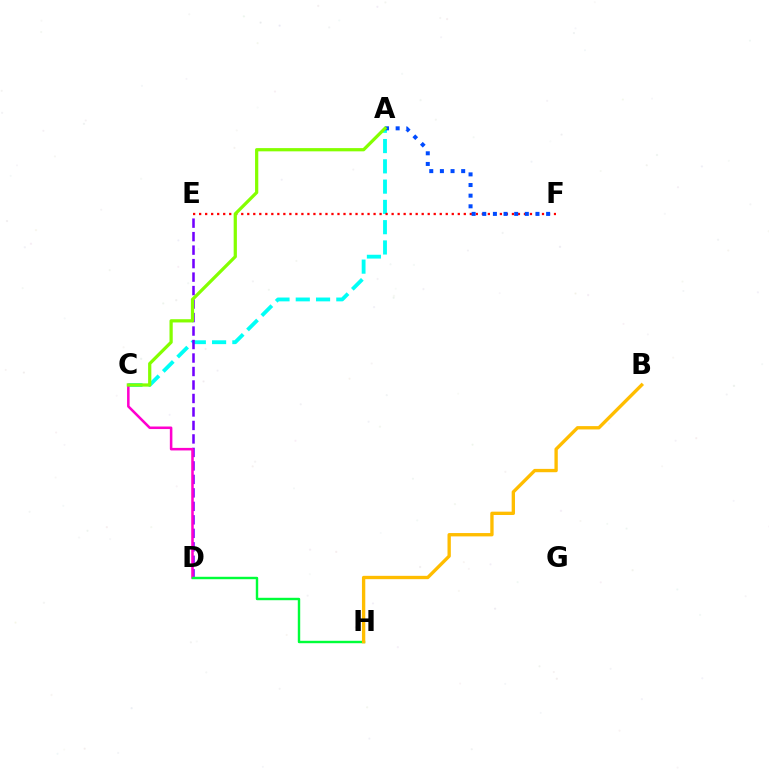{('A', 'C'): [{'color': '#00fff6', 'line_style': 'dashed', 'thickness': 2.76}, {'color': '#84ff00', 'line_style': 'solid', 'thickness': 2.33}], ('D', 'E'): [{'color': '#7200ff', 'line_style': 'dashed', 'thickness': 1.83}], ('C', 'D'): [{'color': '#ff00cf', 'line_style': 'solid', 'thickness': 1.83}], ('E', 'F'): [{'color': '#ff0000', 'line_style': 'dotted', 'thickness': 1.63}], ('D', 'H'): [{'color': '#00ff39', 'line_style': 'solid', 'thickness': 1.74}], ('B', 'H'): [{'color': '#ffbd00', 'line_style': 'solid', 'thickness': 2.4}], ('A', 'F'): [{'color': '#004bff', 'line_style': 'dotted', 'thickness': 2.89}]}